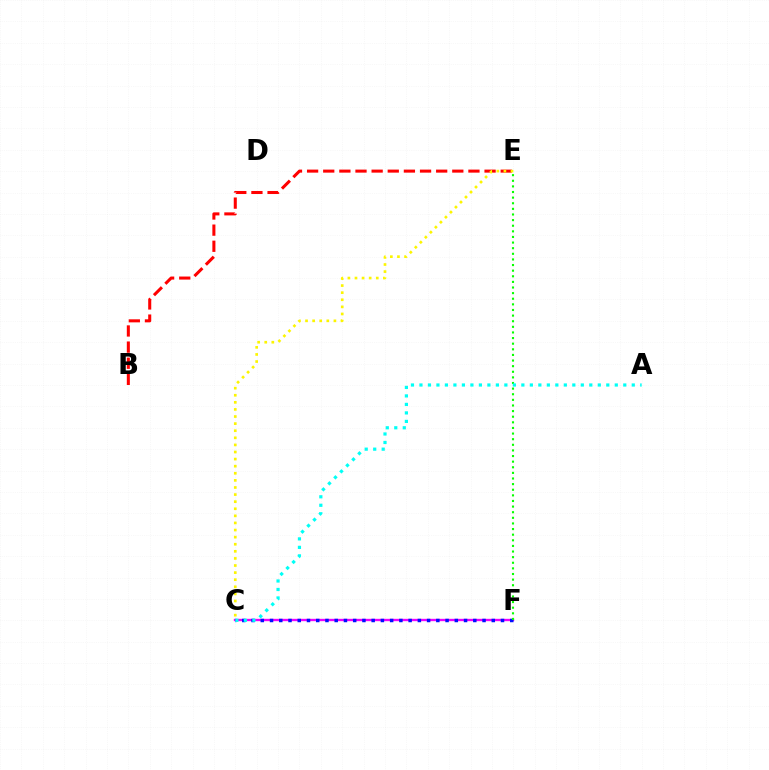{('C', 'F'): [{'color': '#ee00ff', 'line_style': 'solid', 'thickness': 1.69}, {'color': '#0010ff', 'line_style': 'dotted', 'thickness': 2.51}], ('B', 'E'): [{'color': '#ff0000', 'line_style': 'dashed', 'thickness': 2.19}], ('E', 'F'): [{'color': '#08ff00', 'line_style': 'dotted', 'thickness': 1.53}], ('A', 'C'): [{'color': '#00fff6', 'line_style': 'dotted', 'thickness': 2.31}], ('C', 'E'): [{'color': '#fcf500', 'line_style': 'dotted', 'thickness': 1.93}]}